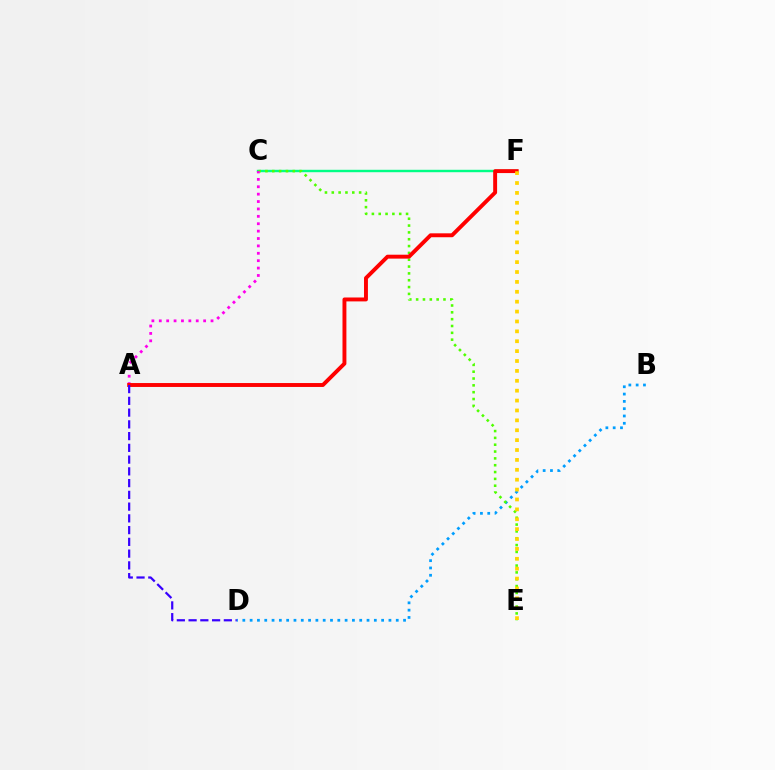{('B', 'D'): [{'color': '#009eff', 'line_style': 'dotted', 'thickness': 1.98}], ('C', 'F'): [{'color': '#00ff86', 'line_style': 'solid', 'thickness': 1.74}], ('C', 'E'): [{'color': '#4fff00', 'line_style': 'dotted', 'thickness': 1.86}], ('A', 'C'): [{'color': '#ff00ed', 'line_style': 'dotted', 'thickness': 2.01}], ('A', 'F'): [{'color': '#ff0000', 'line_style': 'solid', 'thickness': 2.82}], ('E', 'F'): [{'color': '#ffd500', 'line_style': 'dotted', 'thickness': 2.69}], ('A', 'D'): [{'color': '#3700ff', 'line_style': 'dashed', 'thickness': 1.6}]}